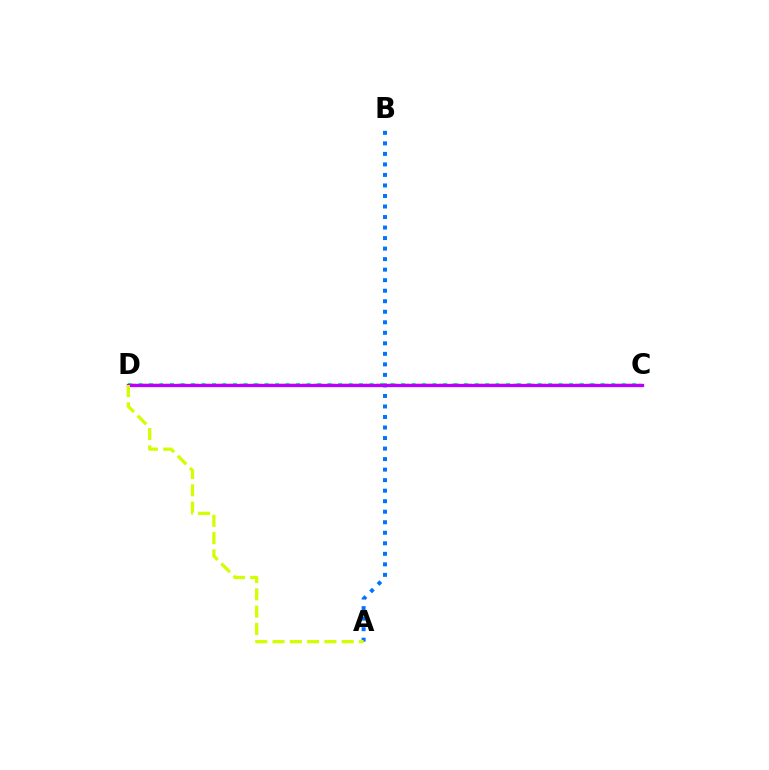{('A', 'B'): [{'color': '#0074ff', 'line_style': 'dotted', 'thickness': 2.86}], ('C', 'D'): [{'color': '#ff0000', 'line_style': 'dashed', 'thickness': 1.69}, {'color': '#00ff5c', 'line_style': 'dotted', 'thickness': 2.85}, {'color': '#b900ff', 'line_style': 'solid', 'thickness': 2.36}], ('A', 'D'): [{'color': '#d1ff00', 'line_style': 'dashed', 'thickness': 2.35}]}